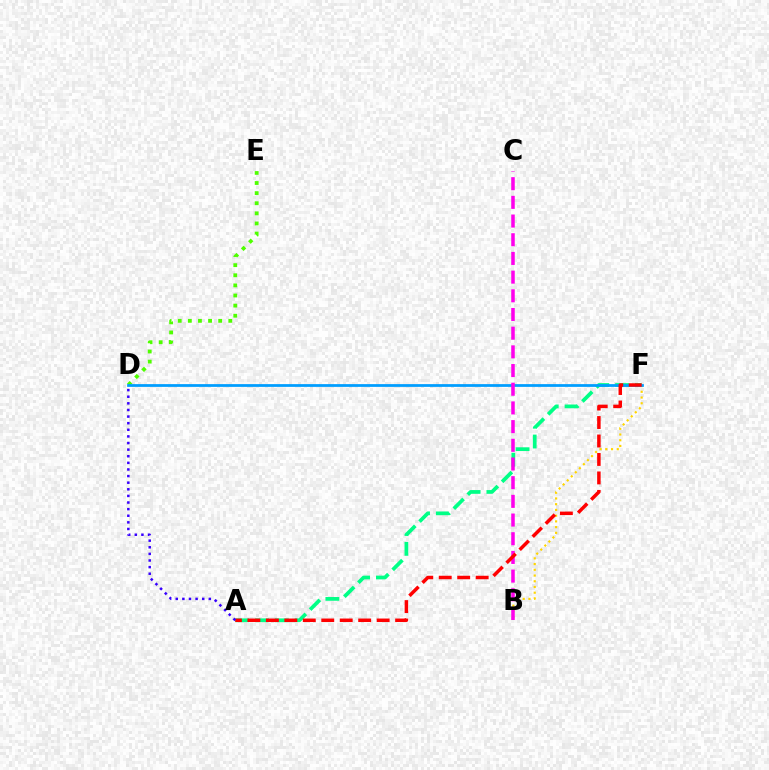{('B', 'F'): [{'color': '#ffd500', 'line_style': 'dotted', 'thickness': 1.56}], ('A', 'F'): [{'color': '#00ff86', 'line_style': 'dashed', 'thickness': 2.69}, {'color': '#ff0000', 'line_style': 'dashed', 'thickness': 2.51}], ('D', 'E'): [{'color': '#4fff00', 'line_style': 'dotted', 'thickness': 2.75}], ('D', 'F'): [{'color': '#009eff', 'line_style': 'solid', 'thickness': 1.98}], ('B', 'C'): [{'color': '#ff00ed', 'line_style': 'dashed', 'thickness': 2.54}], ('A', 'D'): [{'color': '#3700ff', 'line_style': 'dotted', 'thickness': 1.8}]}